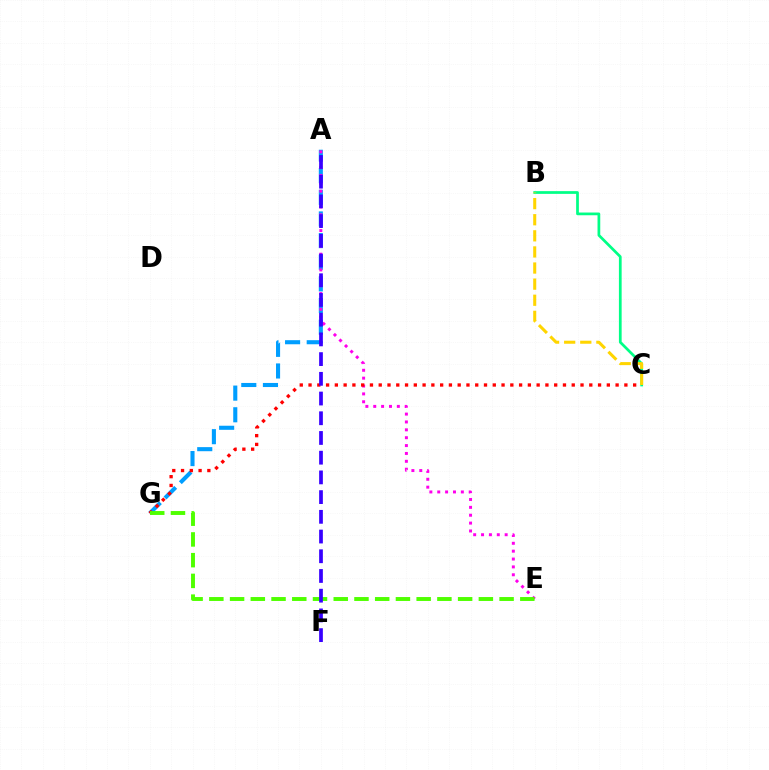{('B', 'C'): [{'color': '#00ff86', 'line_style': 'solid', 'thickness': 1.97}, {'color': '#ffd500', 'line_style': 'dashed', 'thickness': 2.19}], ('A', 'G'): [{'color': '#009eff', 'line_style': 'dashed', 'thickness': 2.94}], ('A', 'E'): [{'color': '#ff00ed', 'line_style': 'dotted', 'thickness': 2.14}], ('C', 'G'): [{'color': '#ff0000', 'line_style': 'dotted', 'thickness': 2.38}], ('E', 'G'): [{'color': '#4fff00', 'line_style': 'dashed', 'thickness': 2.82}], ('A', 'F'): [{'color': '#3700ff', 'line_style': 'dashed', 'thickness': 2.68}]}